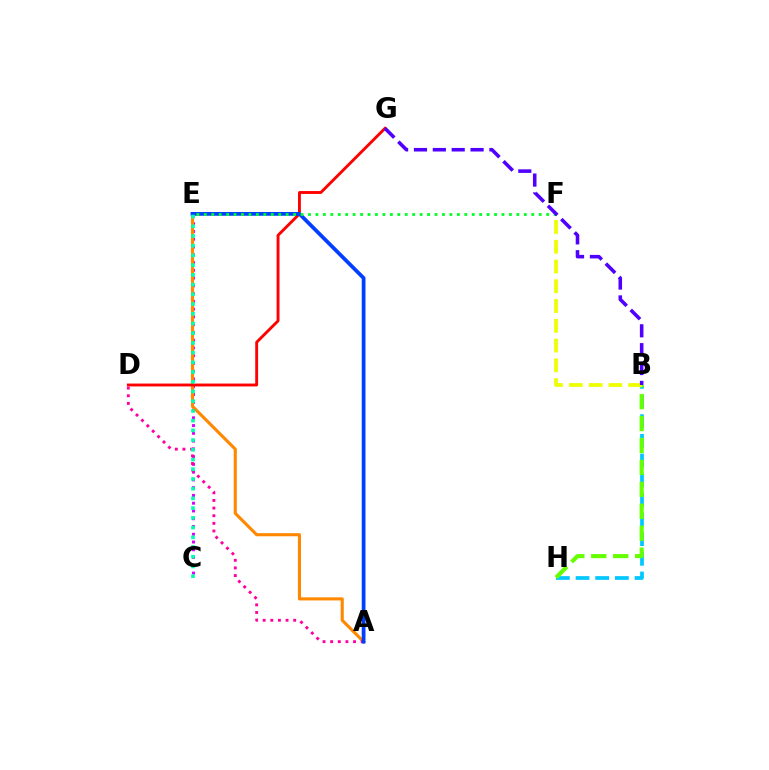{('B', 'H'): [{'color': '#00c7ff', 'line_style': 'dashed', 'thickness': 2.67}, {'color': '#66ff00', 'line_style': 'dashed', 'thickness': 2.98}], ('C', 'E'): [{'color': '#d600ff', 'line_style': 'dotted', 'thickness': 2.11}, {'color': '#00ffaf', 'line_style': 'dotted', 'thickness': 2.64}], ('A', 'E'): [{'color': '#ff8800', 'line_style': 'solid', 'thickness': 2.23}, {'color': '#003fff', 'line_style': 'solid', 'thickness': 2.7}], ('D', 'G'): [{'color': '#ff0000', 'line_style': 'solid', 'thickness': 2.07}], ('A', 'D'): [{'color': '#ff00a0', 'line_style': 'dotted', 'thickness': 2.07}], ('B', 'F'): [{'color': '#eeff00', 'line_style': 'dashed', 'thickness': 2.68}], ('E', 'F'): [{'color': '#00ff27', 'line_style': 'dotted', 'thickness': 2.02}], ('B', 'G'): [{'color': '#4f00ff', 'line_style': 'dashed', 'thickness': 2.56}]}